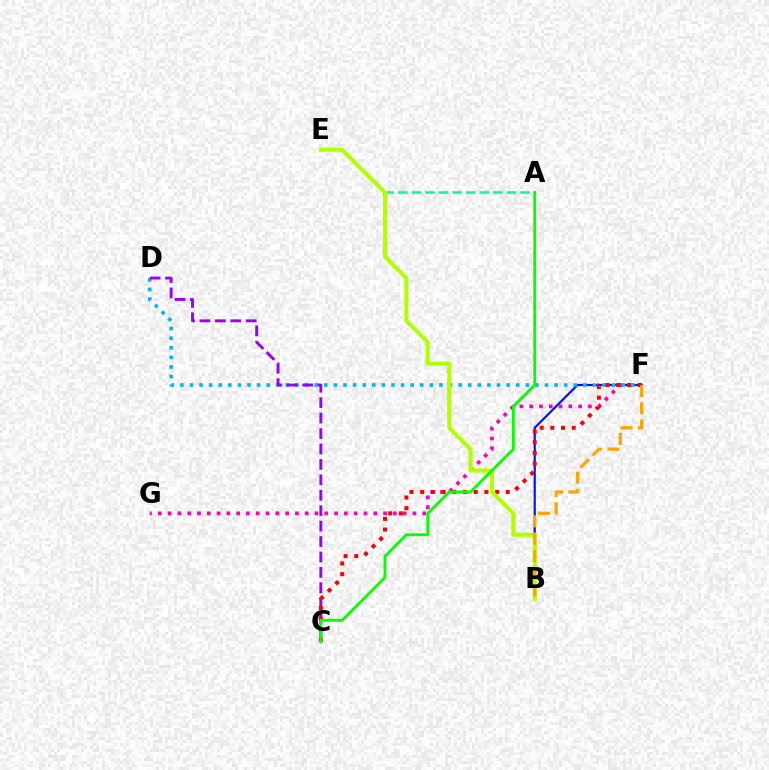{('B', 'F'): [{'color': '#0010ff', 'line_style': 'solid', 'thickness': 1.56}, {'color': '#ffa500', 'line_style': 'dashed', 'thickness': 2.35}], ('F', 'G'): [{'color': '#ff00bd', 'line_style': 'dotted', 'thickness': 2.66}], ('D', 'F'): [{'color': '#00b5ff', 'line_style': 'dotted', 'thickness': 2.61}], ('C', 'D'): [{'color': '#9b00ff', 'line_style': 'dashed', 'thickness': 2.1}], ('A', 'E'): [{'color': '#00ff9d', 'line_style': 'dashed', 'thickness': 1.84}], ('C', 'F'): [{'color': '#ff0000', 'line_style': 'dotted', 'thickness': 2.9}], ('B', 'E'): [{'color': '#b3ff00', 'line_style': 'solid', 'thickness': 2.93}], ('A', 'C'): [{'color': '#08ff00', 'line_style': 'solid', 'thickness': 2.06}]}